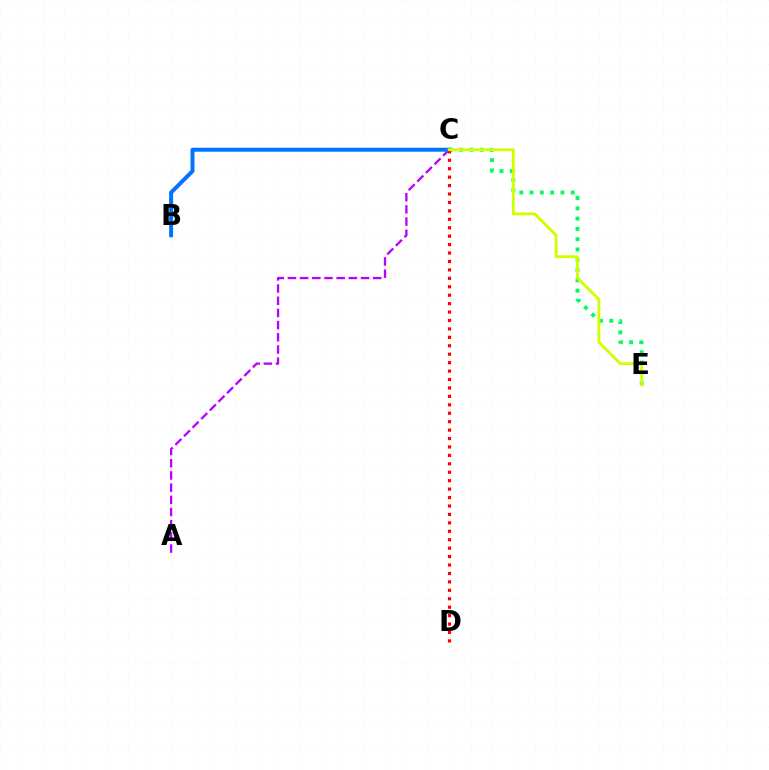{('A', 'C'): [{'color': '#b900ff', 'line_style': 'dashed', 'thickness': 1.66}], ('C', 'E'): [{'color': '#00ff5c', 'line_style': 'dotted', 'thickness': 2.8}, {'color': '#d1ff00', 'line_style': 'solid', 'thickness': 2.05}], ('B', 'C'): [{'color': '#0074ff', 'line_style': 'solid', 'thickness': 2.86}], ('C', 'D'): [{'color': '#ff0000', 'line_style': 'dotted', 'thickness': 2.29}]}